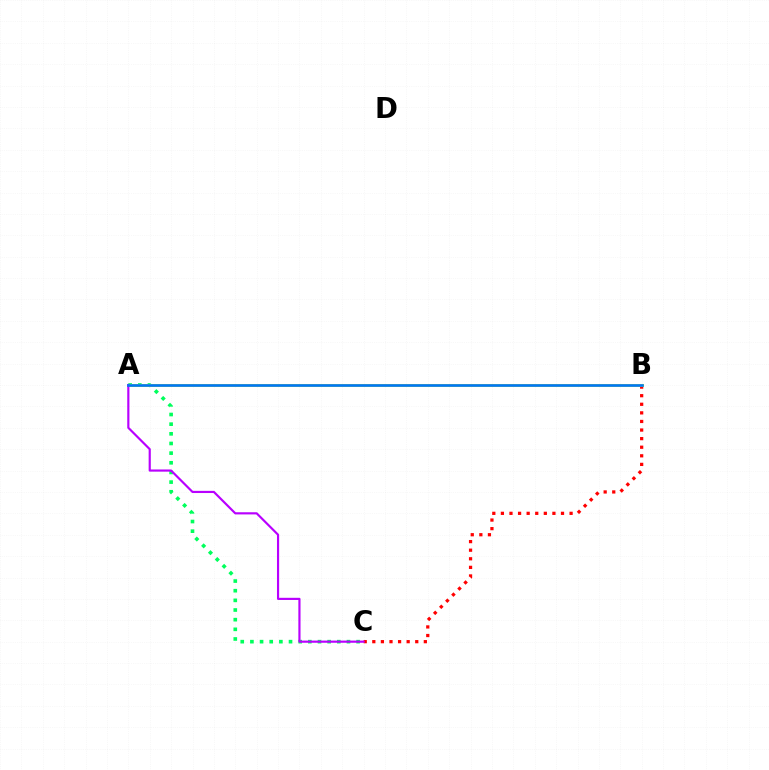{('A', 'C'): [{'color': '#00ff5c', 'line_style': 'dotted', 'thickness': 2.62}, {'color': '#b900ff', 'line_style': 'solid', 'thickness': 1.56}], ('B', 'C'): [{'color': '#ff0000', 'line_style': 'dotted', 'thickness': 2.33}], ('A', 'B'): [{'color': '#d1ff00', 'line_style': 'solid', 'thickness': 2.16}, {'color': '#0074ff', 'line_style': 'solid', 'thickness': 1.9}]}